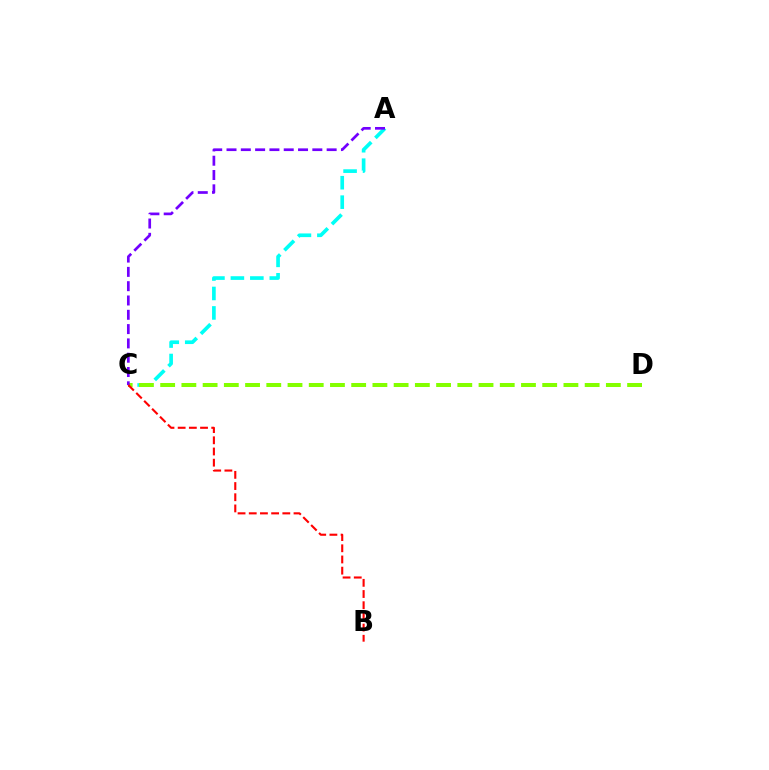{('A', 'C'): [{'color': '#00fff6', 'line_style': 'dashed', 'thickness': 2.64}, {'color': '#7200ff', 'line_style': 'dashed', 'thickness': 1.94}], ('C', 'D'): [{'color': '#84ff00', 'line_style': 'dashed', 'thickness': 2.88}], ('B', 'C'): [{'color': '#ff0000', 'line_style': 'dashed', 'thickness': 1.52}]}